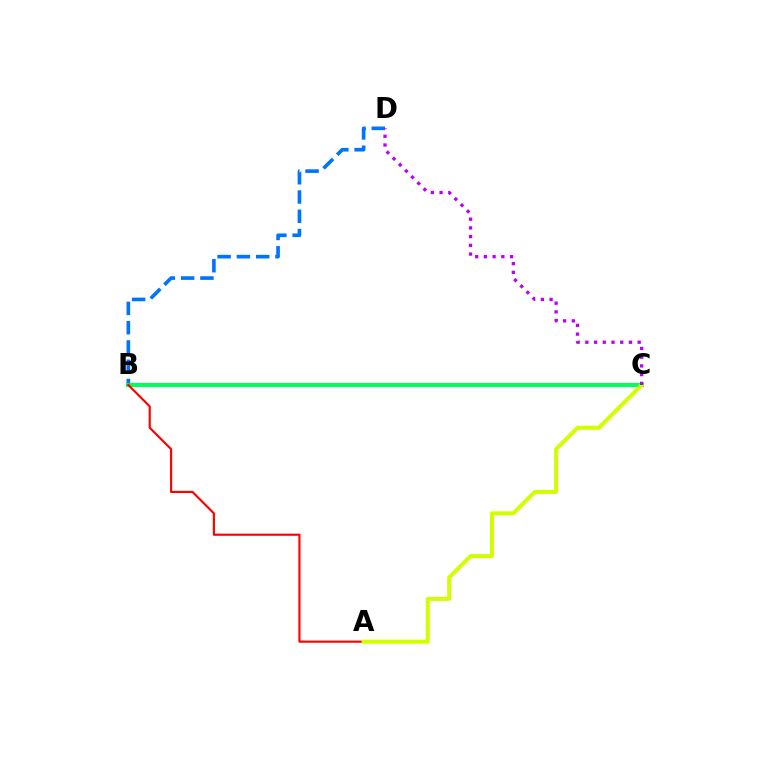{('B', 'D'): [{'color': '#0074ff', 'line_style': 'dashed', 'thickness': 2.62}], ('B', 'C'): [{'color': '#00ff5c', 'line_style': 'solid', 'thickness': 2.92}], ('A', 'B'): [{'color': '#ff0000', 'line_style': 'solid', 'thickness': 1.55}], ('A', 'C'): [{'color': '#d1ff00', 'line_style': 'solid', 'thickness': 2.9}], ('C', 'D'): [{'color': '#b900ff', 'line_style': 'dotted', 'thickness': 2.37}]}